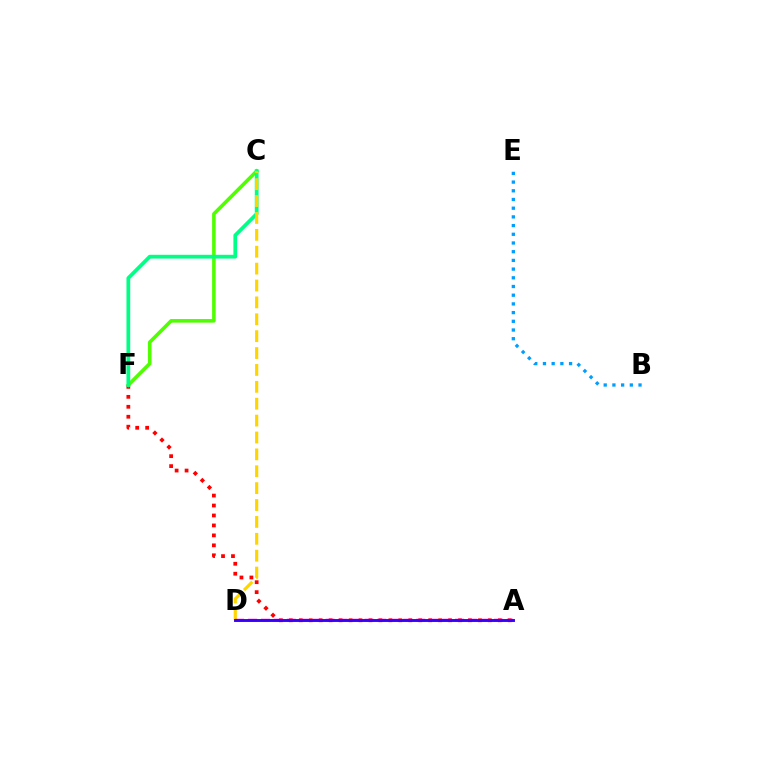{('A', 'F'): [{'color': '#ff0000', 'line_style': 'dotted', 'thickness': 2.7}], ('C', 'F'): [{'color': '#4fff00', 'line_style': 'solid', 'thickness': 2.58}, {'color': '#00ff86', 'line_style': 'solid', 'thickness': 2.7}], ('C', 'D'): [{'color': '#ffd500', 'line_style': 'dashed', 'thickness': 2.29}], ('A', 'D'): [{'color': '#ff00ed', 'line_style': 'dashed', 'thickness': 1.76}, {'color': '#3700ff', 'line_style': 'solid', 'thickness': 2.09}], ('B', 'E'): [{'color': '#009eff', 'line_style': 'dotted', 'thickness': 2.36}]}